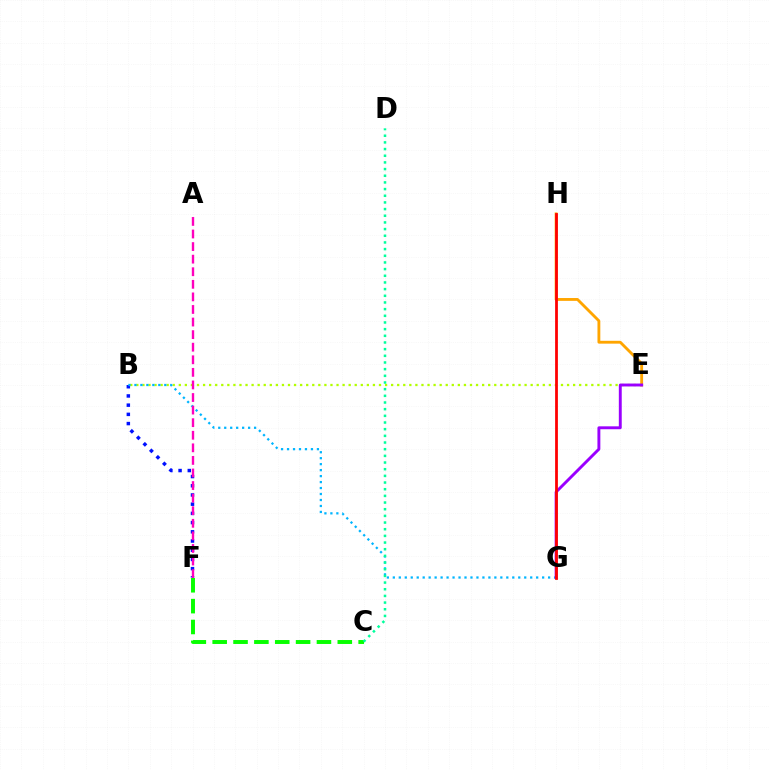{('B', 'F'): [{'color': '#0010ff', 'line_style': 'dotted', 'thickness': 2.5}], ('B', 'E'): [{'color': '#b3ff00', 'line_style': 'dotted', 'thickness': 1.65}], ('B', 'G'): [{'color': '#00b5ff', 'line_style': 'dotted', 'thickness': 1.62}], ('E', 'H'): [{'color': '#ffa500', 'line_style': 'solid', 'thickness': 2.05}], ('C', 'F'): [{'color': '#08ff00', 'line_style': 'dashed', 'thickness': 2.83}], ('A', 'F'): [{'color': '#ff00bd', 'line_style': 'dashed', 'thickness': 1.71}], ('E', 'G'): [{'color': '#9b00ff', 'line_style': 'solid', 'thickness': 2.09}], ('G', 'H'): [{'color': '#ff0000', 'line_style': 'solid', 'thickness': 1.99}], ('C', 'D'): [{'color': '#00ff9d', 'line_style': 'dotted', 'thickness': 1.81}]}